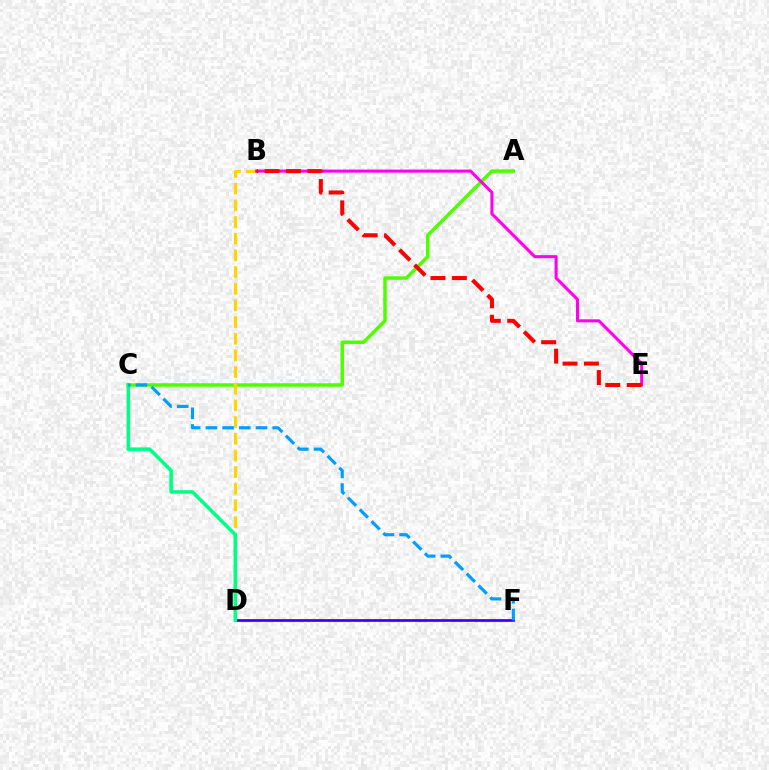{('A', 'C'): [{'color': '#4fff00', 'line_style': 'solid', 'thickness': 2.53}], ('B', 'D'): [{'color': '#ffd500', 'line_style': 'dashed', 'thickness': 2.26}], ('B', 'E'): [{'color': '#ff00ed', 'line_style': 'solid', 'thickness': 2.2}, {'color': '#ff0000', 'line_style': 'dashed', 'thickness': 2.91}], ('D', 'F'): [{'color': '#3700ff', 'line_style': 'solid', 'thickness': 1.95}], ('C', 'D'): [{'color': '#00ff86', 'line_style': 'solid', 'thickness': 2.55}], ('C', 'F'): [{'color': '#009eff', 'line_style': 'dashed', 'thickness': 2.27}]}